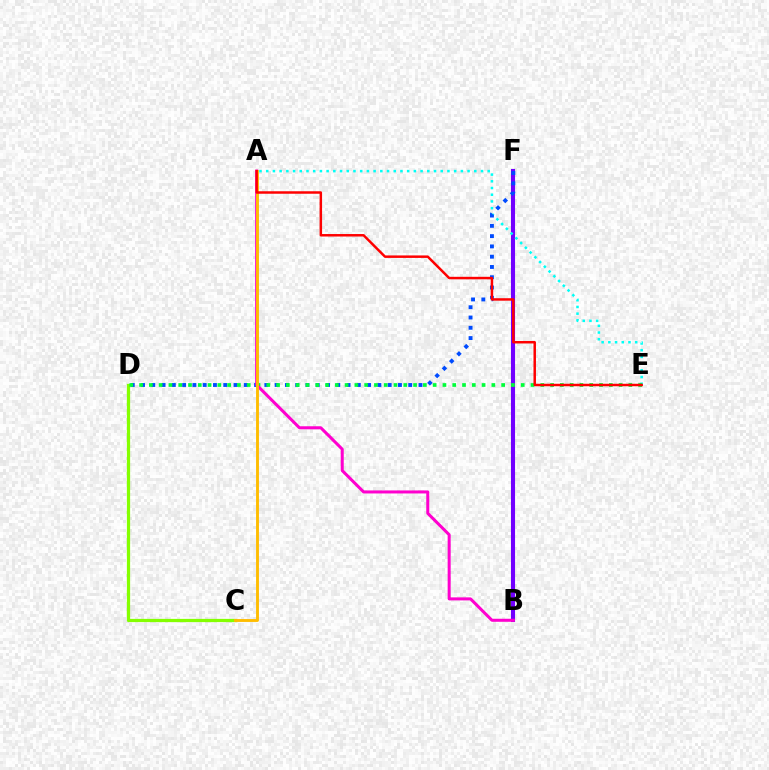{('B', 'F'): [{'color': '#7200ff', 'line_style': 'solid', 'thickness': 2.95}], ('A', 'E'): [{'color': '#00fff6', 'line_style': 'dotted', 'thickness': 1.82}, {'color': '#ff0000', 'line_style': 'solid', 'thickness': 1.79}], ('D', 'F'): [{'color': '#004bff', 'line_style': 'dotted', 'thickness': 2.79}], ('C', 'D'): [{'color': '#84ff00', 'line_style': 'solid', 'thickness': 2.34}], ('D', 'E'): [{'color': '#00ff39', 'line_style': 'dotted', 'thickness': 2.66}], ('A', 'B'): [{'color': '#ff00cf', 'line_style': 'solid', 'thickness': 2.18}], ('A', 'C'): [{'color': '#ffbd00', 'line_style': 'solid', 'thickness': 2.07}]}